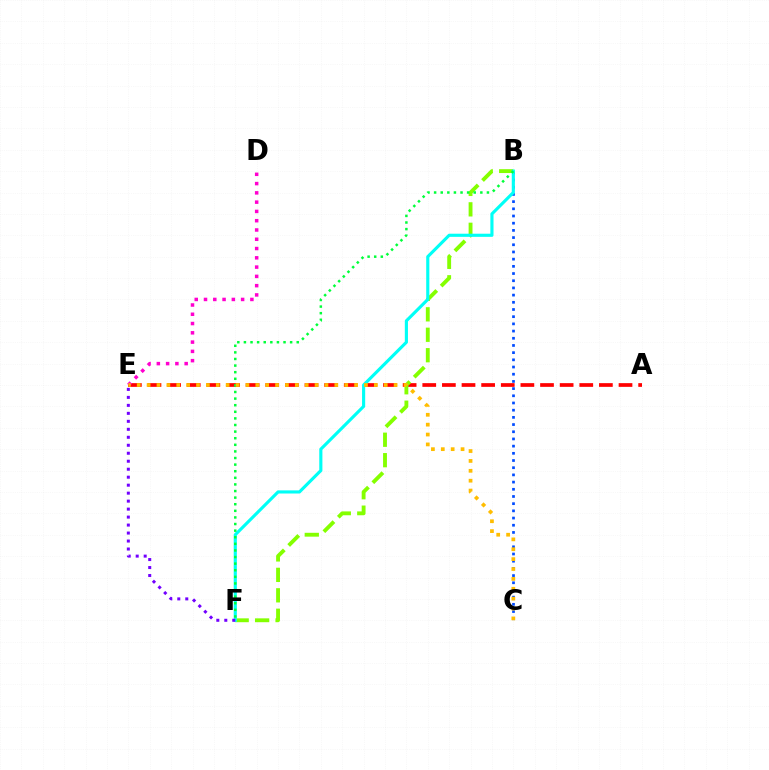{('A', 'E'): [{'color': '#ff0000', 'line_style': 'dashed', 'thickness': 2.67}], ('B', 'C'): [{'color': '#004bff', 'line_style': 'dotted', 'thickness': 1.95}], ('B', 'F'): [{'color': '#84ff00', 'line_style': 'dashed', 'thickness': 2.78}, {'color': '#00fff6', 'line_style': 'solid', 'thickness': 2.26}, {'color': '#00ff39', 'line_style': 'dotted', 'thickness': 1.79}], ('D', 'E'): [{'color': '#ff00cf', 'line_style': 'dotted', 'thickness': 2.52}], ('E', 'F'): [{'color': '#7200ff', 'line_style': 'dotted', 'thickness': 2.17}], ('C', 'E'): [{'color': '#ffbd00', 'line_style': 'dotted', 'thickness': 2.68}]}